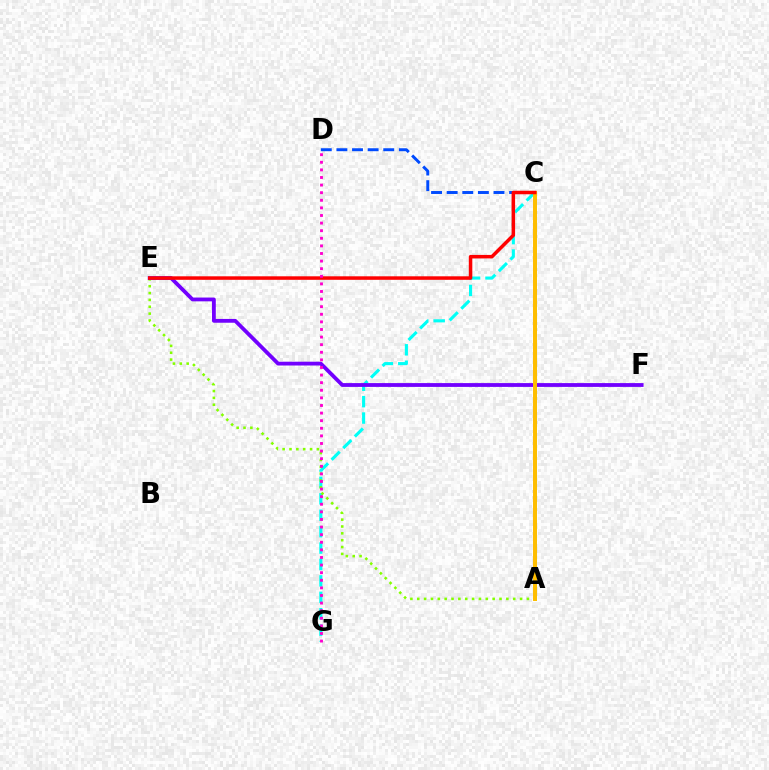{('C', 'G'): [{'color': '#00fff6', 'line_style': 'dashed', 'thickness': 2.23}], ('A', 'E'): [{'color': '#84ff00', 'line_style': 'dotted', 'thickness': 1.86}], ('A', 'C'): [{'color': '#00ff39', 'line_style': 'solid', 'thickness': 2.04}, {'color': '#ffbd00', 'line_style': 'solid', 'thickness': 2.86}], ('E', 'F'): [{'color': '#7200ff', 'line_style': 'solid', 'thickness': 2.74}], ('C', 'D'): [{'color': '#004bff', 'line_style': 'dashed', 'thickness': 2.12}], ('C', 'E'): [{'color': '#ff0000', 'line_style': 'solid', 'thickness': 2.52}], ('D', 'G'): [{'color': '#ff00cf', 'line_style': 'dotted', 'thickness': 2.06}]}